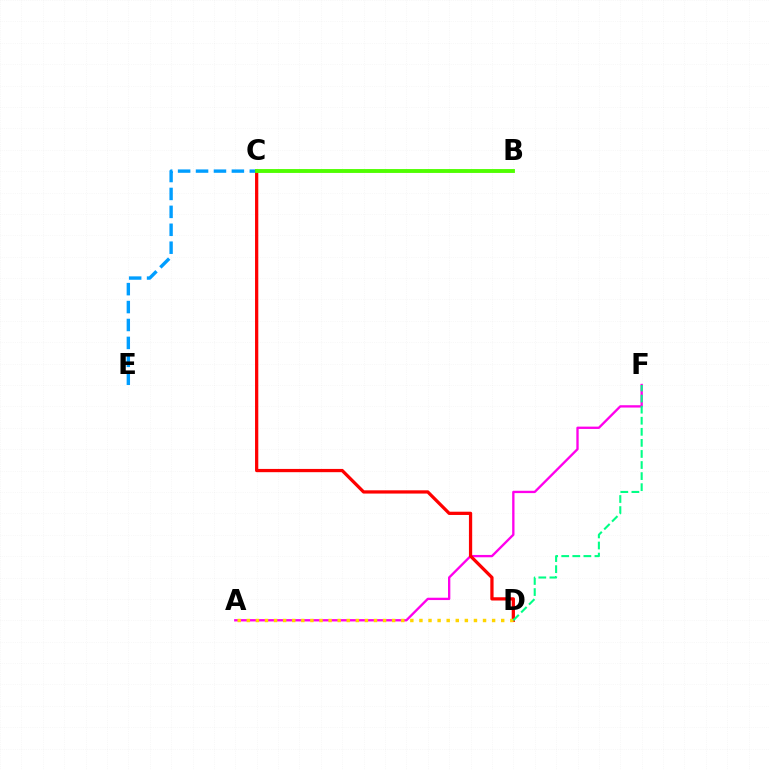{('A', 'F'): [{'color': '#ff00ed', 'line_style': 'solid', 'thickness': 1.68}], ('C', 'E'): [{'color': '#009eff', 'line_style': 'dashed', 'thickness': 2.43}], ('B', 'C'): [{'color': '#3700ff', 'line_style': 'dashed', 'thickness': 1.55}, {'color': '#4fff00', 'line_style': 'solid', 'thickness': 2.78}], ('C', 'D'): [{'color': '#ff0000', 'line_style': 'solid', 'thickness': 2.34}], ('A', 'D'): [{'color': '#ffd500', 'line_style': 'dotted', 'thickness': 2.47}], ('D', 'F'): [{'color': '#00ff86', 'line_style': 'dashed', 'thickness': 1.5}]}